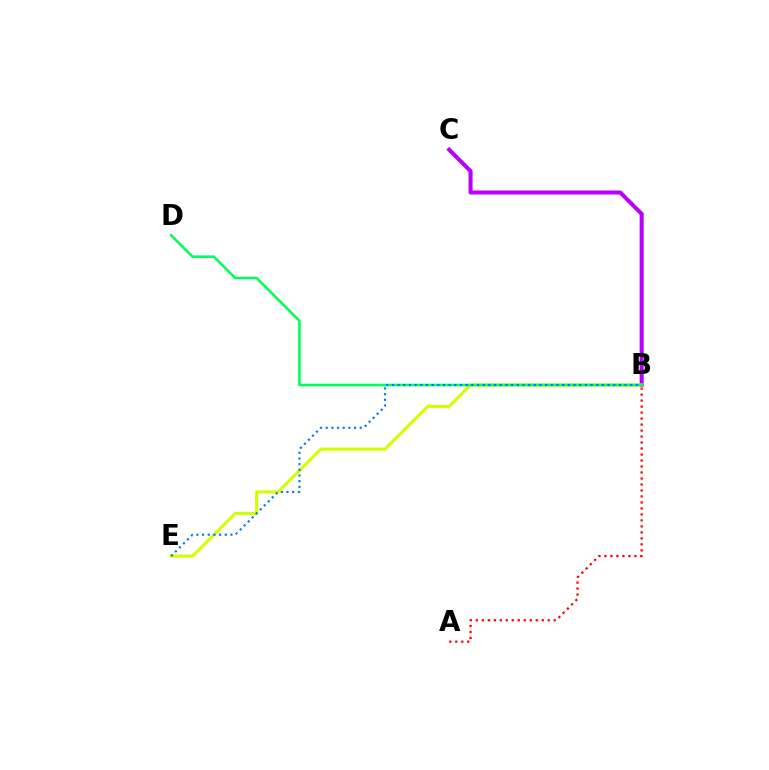{('B', 'C'): [{'color': '#b900ff', 'line_style': 'solid', 'thickness': 2.9}], ('B', 'E'): [{'color': '#d1ff00', 'line_style': 'solid', 'thickness': 2.23}, {'color': '#0074ff', 'line_style': 'dotted', 'thickness': 1.54}], ('B', 'D'): [{'color': '#00ff5c', 'line_style': 'solid', 'thickness': 1.86}], ('A', 'B'): [{'color': '#ff0000', 'line_style': 'dotted', 'thickness': 1.63}]}